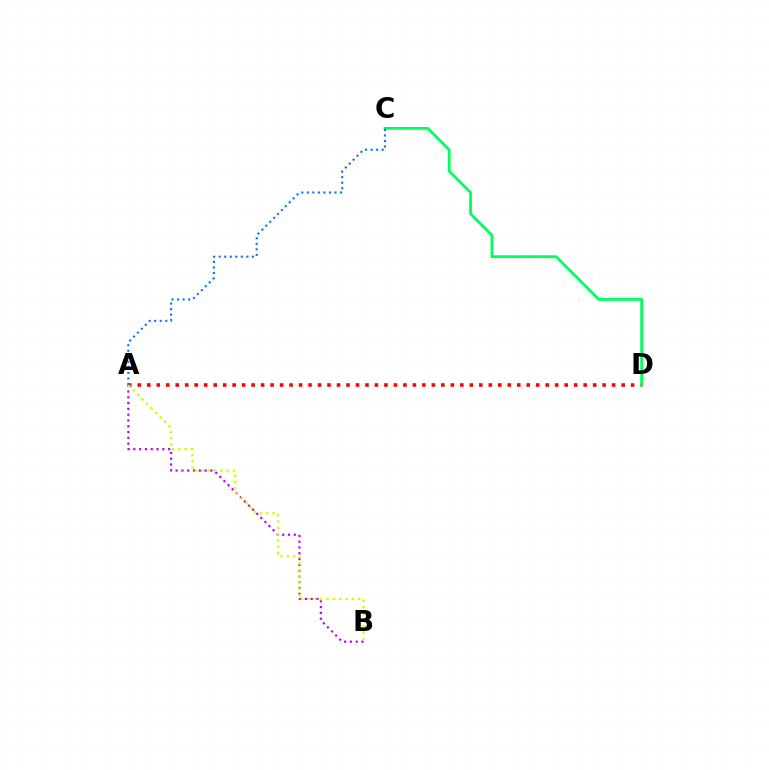{('A', 'B'): [{'color': '#b900ff', 'line_style': 'dotted', 'thickness': 1.57}, {'color': '#d1ff00', 'line_style': 'dotted', 'thickness': 1.72}], ('A', 'D'): [{'color': '#ff0000', 'line_style': 'dotted', 'thickness': 2.58}], ('C', 'D'): [{'color': '#00ff5c', 'line_style': 'solid', 'thickness': 2.01}], ('A', 'C'): [{'color': '#0074ff', 'line_style': 'dotted', 'thickness': 1.5}]}